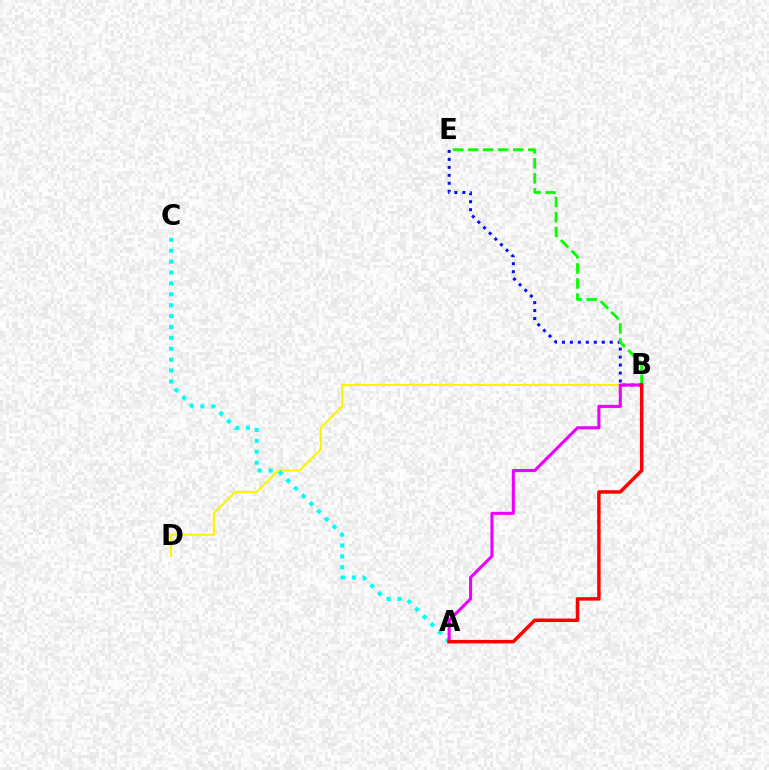{('B', 'D'): [{'color': '#fcf500', 'line_style': 'solid', 'thickness': 1.52}], ('A', 'C'): [{'color': '#00fff6', 'line_style': 'dotted', 'thickness': 2.96}], ('B', 'E'): [{'color': '#0010ff', 'line_style': 'dotted', 'thickness': 2.16}, {'color': '#08ff00', 'line_style': 'dashed', 'thickness': 2.04}], ('A', 'B'): [{'color': '#ee00ff', 'line_style': 'solid', 'thickness': 2.22}, {'color': '#ff0000', 'line_style': 'solid', 'thickness': 2.5}]}